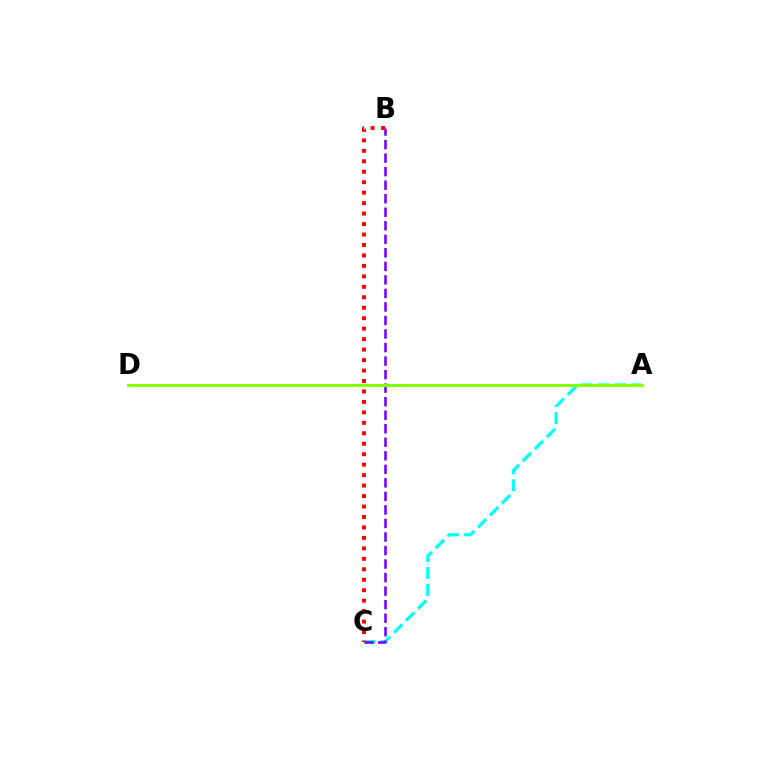{('A', 'C'): [{'color': '#00fff6', 'line_style': 'dashed', 'thickness': 2.31}], ('B', 'C'): [{'color': '#7200ff', 'line_style': 'dashed', 'thickness': 1.84}, {'color': '#ff0000', 'line_style': 'dotted', 'thickness': 2.84}], ('A', 'D'): [{'color': '#84ff00', 'line_style': 'solid', 'thickness': 2.16}]}